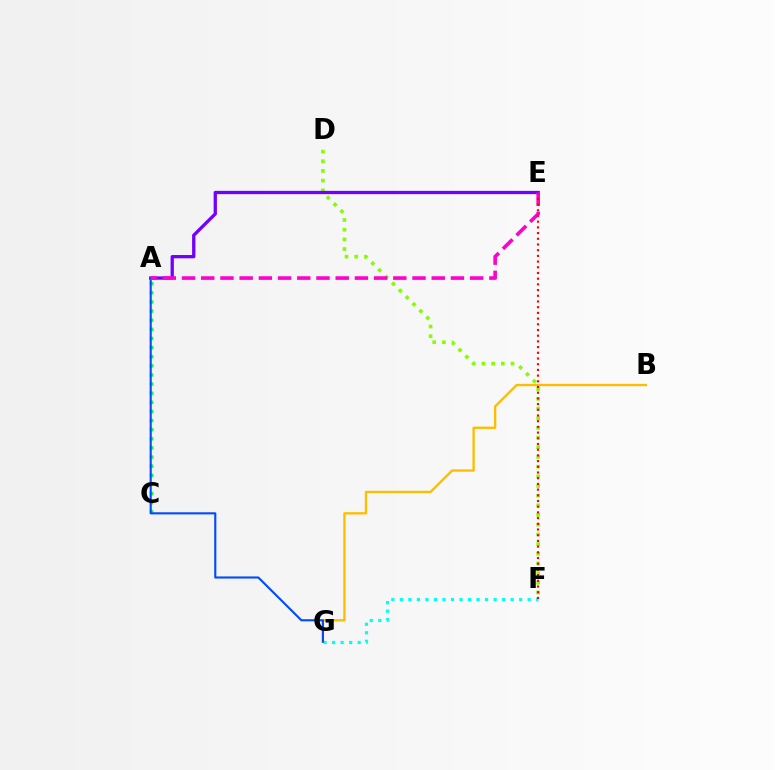{('F', 'G'): [{'color': '#00fff6', 'line_style': 'dotted', 'thickness': 2.31}], ('A', 'C'): [{'color': '#00ff39', 'line_style': 'dotted', 'thickness': 2.48}], ('B', 'G'): [{'color': '#ffbd00', 'line_style': 'solid', 'thickness': 1.68}], ('D', 'F'): [{'color': '#84ff00', 'line_style': 'dotted', 'thickness': 2.63}], ('A', 'E'): [{'color': '#7200ff', 'line_style': 'solid', 'thickness': 2.37}, {'color': '#ff00cf', 'line_style': 'dashed', 'thickness': 2.61}], ('A', 'G'): [{'color': '#004bff', 'line_style': 'solid', 'thickness': 1.53}], ('E', 'F'): [{'color': '#ff0000', 'line_style': 'dotted', 'thickness': 1.55}]}